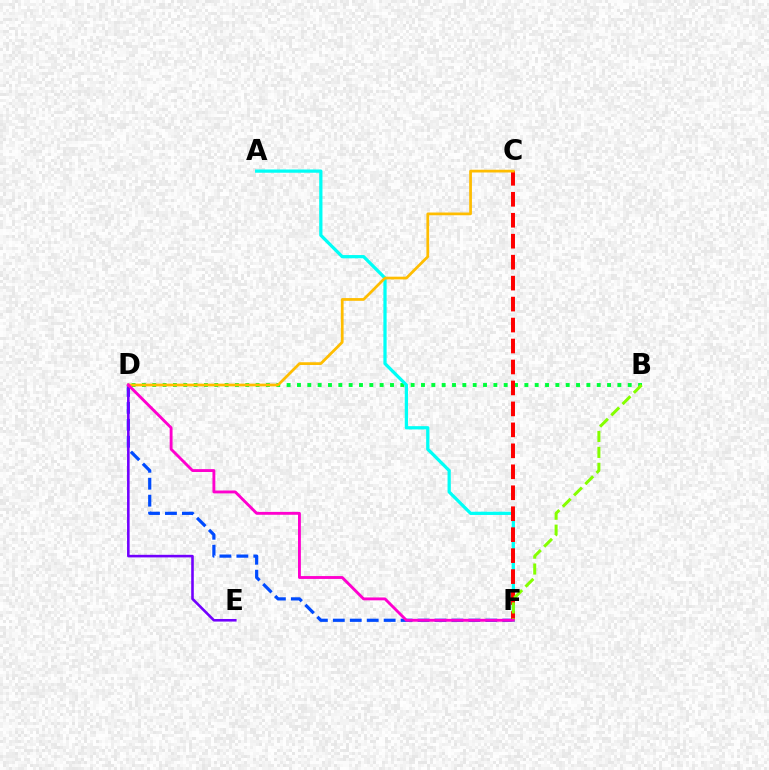{('D', 'F'): [{'color': '#004bff', 'line_style': 'dashed', 'thickness': 2.3}, {'color': '#ff00cf', 'line_style': 'solid', 'thickness': 2.07}], ('B', 'D'): [{'color': '#00ff39', 'line_style': 'dotted', 'thickness': 2.81}], ('A', 'F'): [{'color': '#00fff6', 'line_style': 'solid', 'thickness': 2.34}], ('C', 'F'): [{'color': '#ff0000', 'line_style': 'dashed', 'thickness': 2.85}], ('B', 'F'): [{'color': '#84ff00', 'line_style': 'dashed', 'thickness': 2.16}], ('D', 'E'): [{'color': '#7200ff', 'line_style': 'solid', 'thickness': 1.86}], ('C', 'D'): [{'color': '#ffbd00', 'line_style': 'solid', 'thickness': 1.97}]}